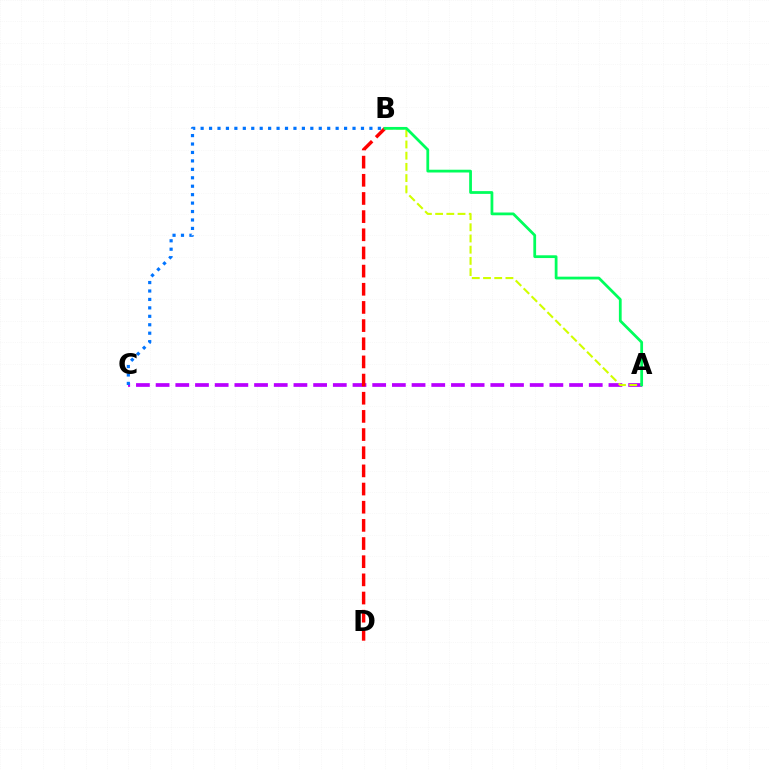{('A', 'C'): [{'color': '#b900ff', 'line_style': 'dashed', 'thickness': 2.67}], ('B', 'C'): [{'color': '#0074ff', 'line_style': 'dotted', 'thickness': 2.29}], ('B', 'D'): [{'color': '#ff0000', 'line_style': 'dashed', 'thickness': 2.47}], ('A', 'B'): [{'color': '#d1ff00', 'line_style': 'dashed', 'thickness': 1.52}, {'color': '#00ff5c', 'line_style': 'solid', 'thickness': 1.99}]}